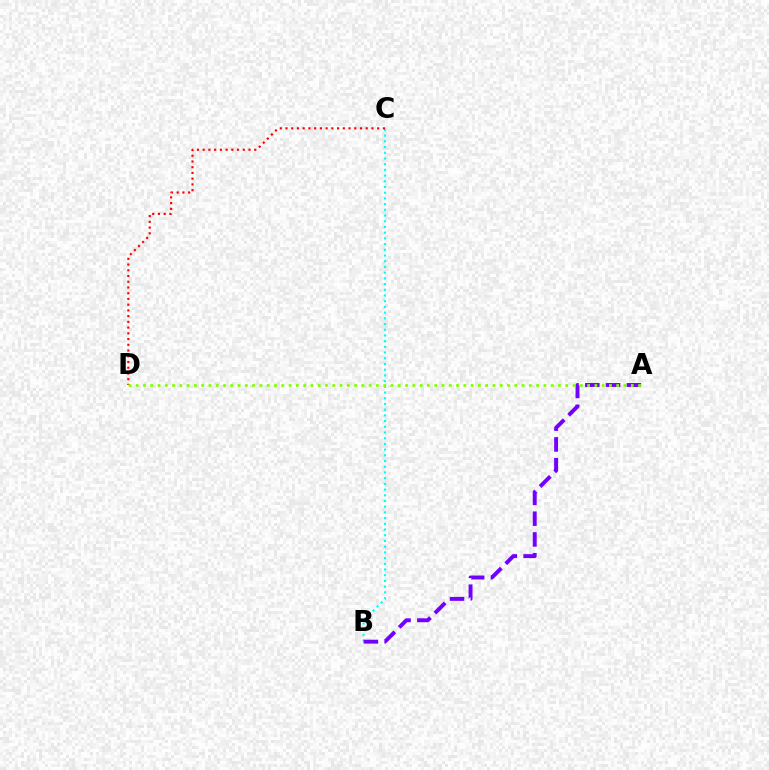{('B', 'C'): [{'color': '#00fff6', 'line_style': 'dotted', 'thickness': 1.55}], ('A', 'B'): [{'color': '#7200ff', 'line_style': 'dashed', 'thickness': 2.82}], ('C', 'D'): [{'color': '#ff0000', 'line_style': 'dotted', 'thickness': 1.56}], ('A', 'D'): [{'color': '#84ff00', 'line_style': 'dotted', 'thickness': 1.98}]}